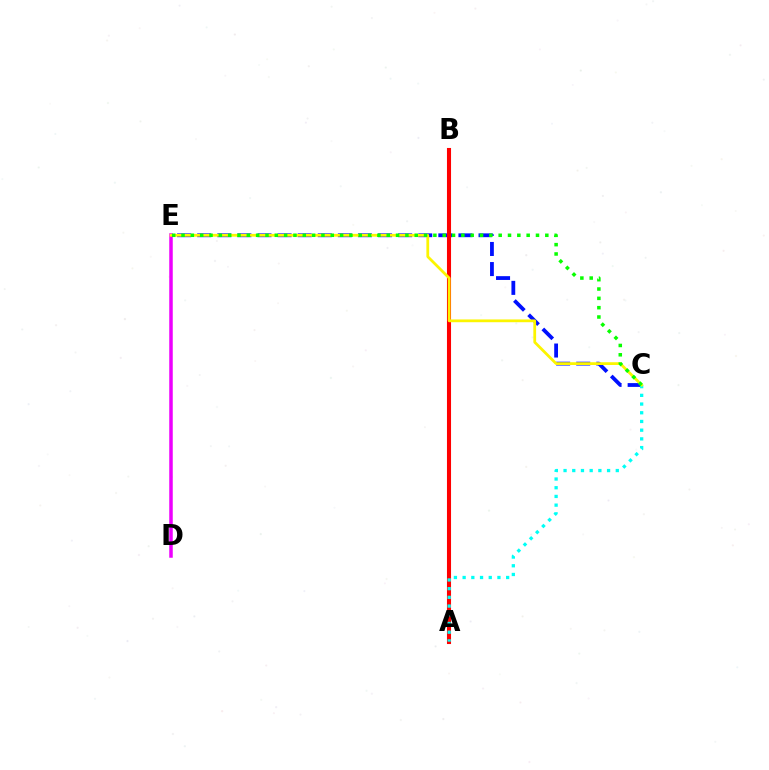{('D', 'E'): [{'color': '#ee00ff', 'line_style': 'solid', 'thickness': 2.52}], ('C', 'E'): [{'color': '#0010ff', 'line_style': 'dashed', 'thickness': 2.73}, {'color': '#fcf500', 'line_style': 'solid', 'thickness': 1.99}, {'color': '#08ff00', 'line_style': 'dotted', 'thickness': 2.53}], ('A', 'B'): [{'color': '#ff0000', 'line_style': 'solid', 'thickness': 2.94}], ('A', 'C'): [{'color': '#00fff6', 'line_style': 'dotted', 'thickness': 2.37}]}